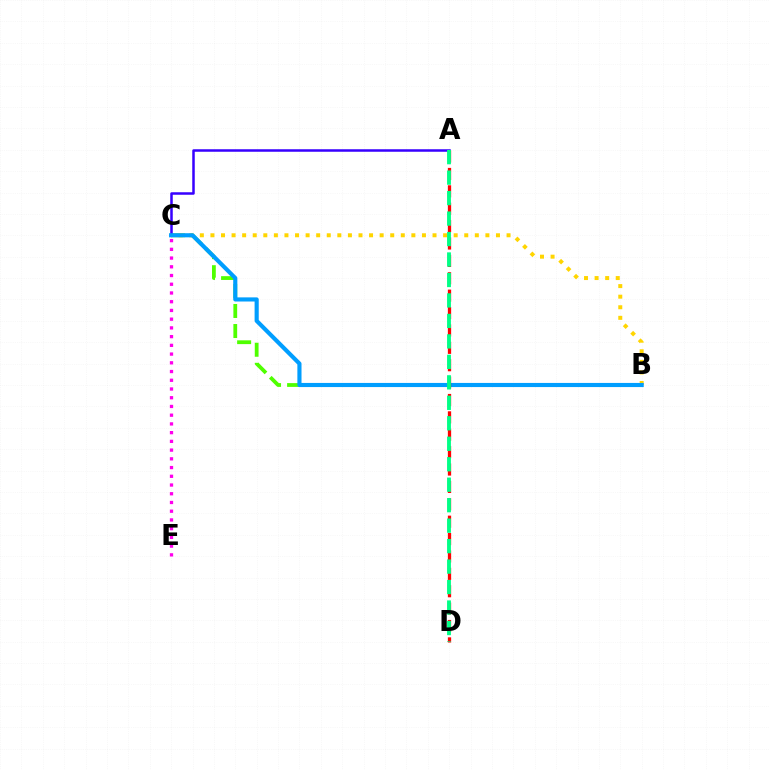{('B', 'C'): [{'color': '#4fff00', 'line_style': 'dashed', 'thickness': 2.72}, {'color': '#ffd500', 'line_style': 'dotted', 'thickness': 2.87}, {'color': '#009eff', 'line_style': 'solid', 'thickness': 2.98}], ('A', 'C'): [{'color': '#3700ff', 'line_style': 'solid', 'thickness': 1.81}], ('C', 'E'): [{'color': '#ff00ed', 'line_style': 'dotted', 'thickness': 2.37}], ('A', 'D'): [{'color': '#ff0000', 'line_style': 'dashed', 'thickness': 2.36}, {'color': '#00ff86', 'line_style': 'dashed', 'thickness': 2.78}]}